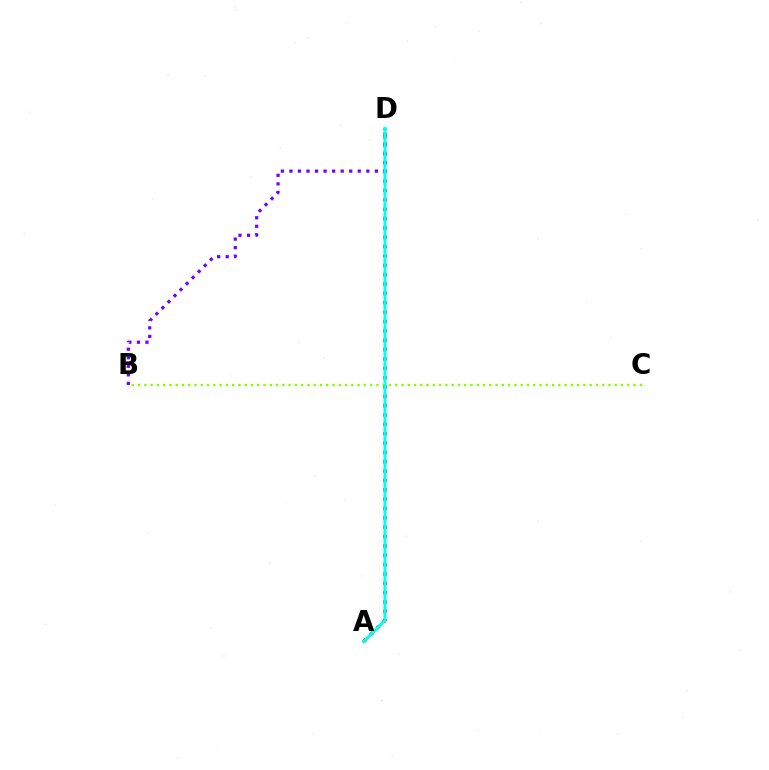{('A', 'D'): [{'color': '#ff0000', 'line_style': 'dotted', 'thickness': 2.54}, {'color': '#00fff6', 'line_style': 'solid', 'thickness': 2.18}], ('B', 'C'): [{'color': '#84ff00', 'line_style': 'dotted', 'thickness': 1.7}], ('B', 'D'): [{'color': '#7200ff', 'line_style': 'dotted', 'thickness': 2.32}]}